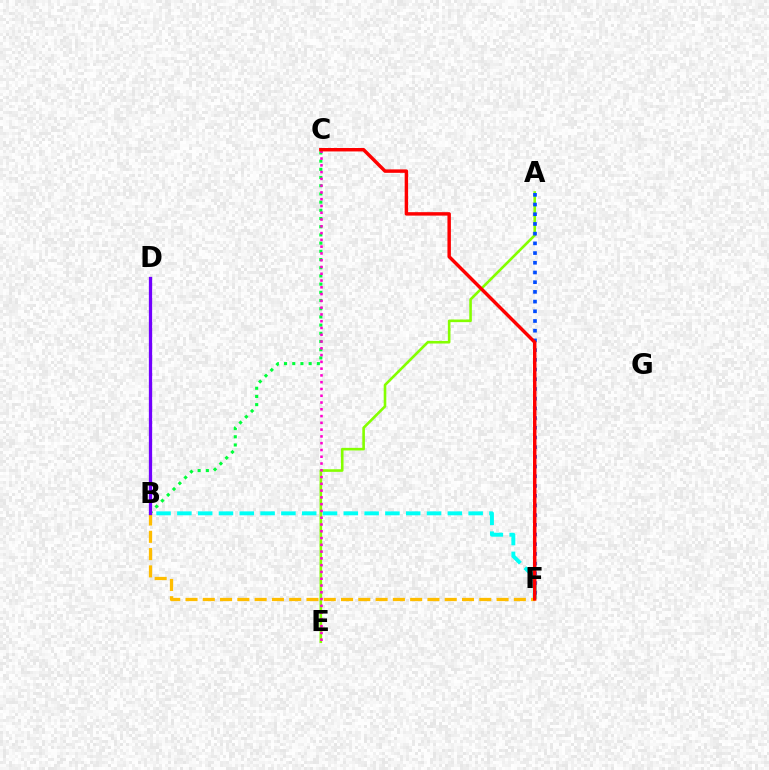{('A', 'E'): [{'color': '#84ff00', 'line_style': 'solid', 'thickness': 1.88}], ('B', 'F'): [{'color': '#00fff6', 'line_style': 'dashed', 'thickness': 2.83}, {'color': '#ffbd00', 'line_style': 'dashed', 'thickness': 2.35}], ('B', 'C'): [{'color': '#00ff39', 'line_style': 'dotted', 'thickness': 2.23}], ('C', 'E'): [{'color': '#ff00cf', 'line_style': 'dotted', 'thickness': 1.84}], ('A', 'F'): [{'color': '#004bff', 'line_style': 'dotted', 'thickness': 2.64}], ('B', 'D'): [{'color': '#7200ff', 'line_style': 'solid', 'thickness': 2.36}], ('C', 'F'): [{'color': '#ff0000', 'line_style': 'solid', 'thickness': 2.48}]}